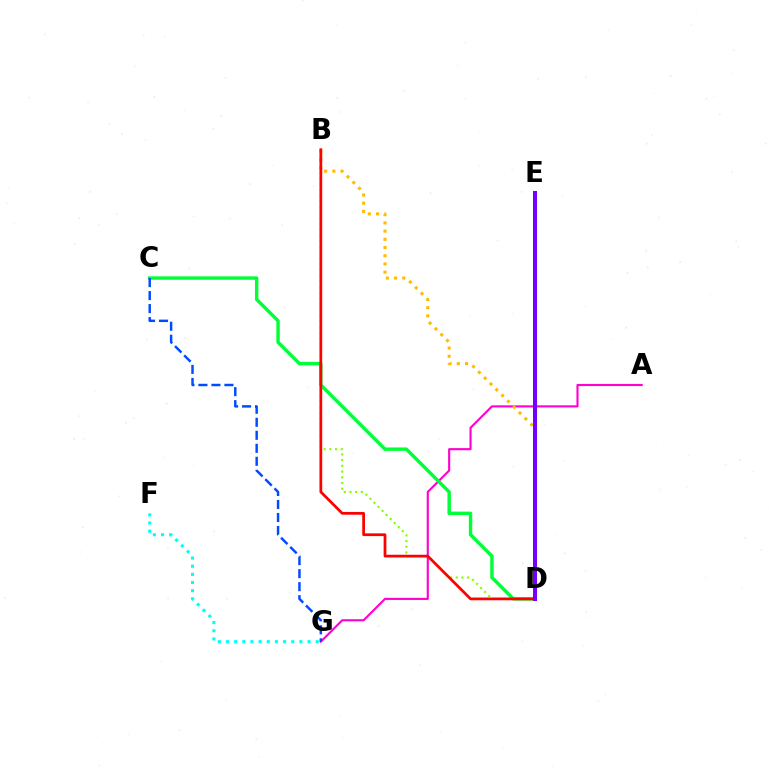{('B', 'D'): [{'color': '#84ff00', 'line_style': 'dotted', 'thickness': 1.55}, {'color': '#ffbd00', 'line_style': 'dotted', 'thickness': 2.23}, {'color': '#ff0000', 'line_style': 'solid', 'thickness': 1.98}], ('A', 'G'): [{'color': '#ff00cf', 'line_style': 'solid', 'thickness': 1.53}], ('C', 'D'): [{'color': '#00ff39', 'line_style': 'solid', 'thickness': 2.46}], ('C', 'G'): [{'color': '#004bff', 'line_style': 'dashed', 'thickness': 1.77}], ('F', 'G'): [{'color': '#00fff6', 'line_style': 'dotted', 'thickness': 2.22}], ('D', 'E'): [{'color': '#7200ff', 'line_style': 'solid', 'thickness': 2.9}]}